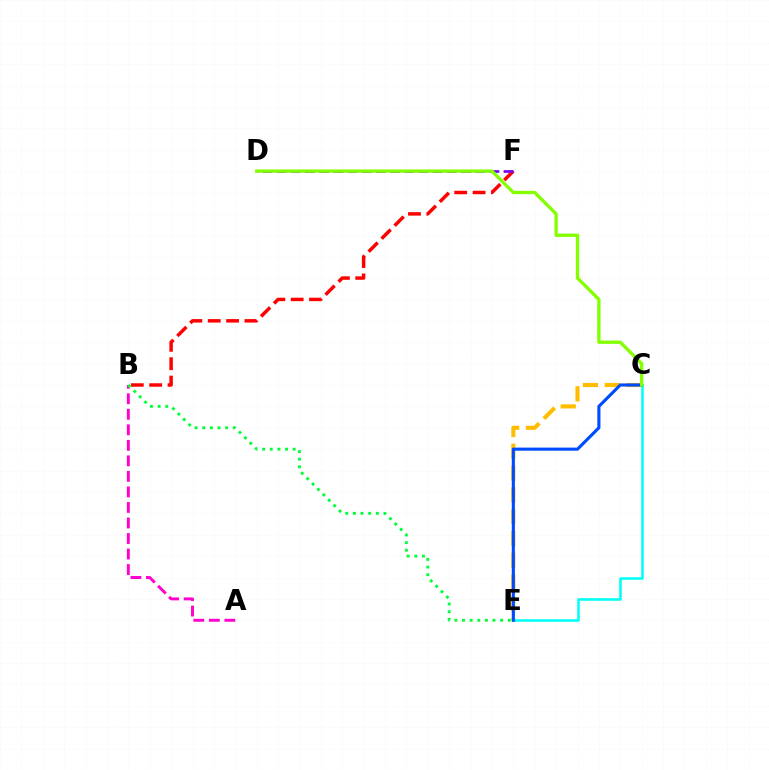{('B', 'F'): [{'color': '#ff0000', 'line_style': 'dashed', 'thickness': 2.49}], ('C', 'E'): [{'color': '#ffbd00', 'line_style': 'dashed', 'thickness': 2.96}, {'color': '#00fff6', 'line_style': 'solid', 'thickness': 1.85}, {'color': '#004bff', 'line_style': 'solid', 'thickness': 2.24}], ('D', 'F'): [{'color': '#7200ff', 'line_style': 'dashed', 'thickness': 1.93}], ('A', 'B'): [{'color': '#ff00cf', 'line_style': 'dashed', 'thickness': 2.11}], ('B', 'E'): [{'color': '#00ff39', 'line_style': 'dotted', 'thickness': 2.08}], ('C', 'D'): [{'color': '#84ff00', 'line_style': 'solid', 'thickness': 2.39}]}